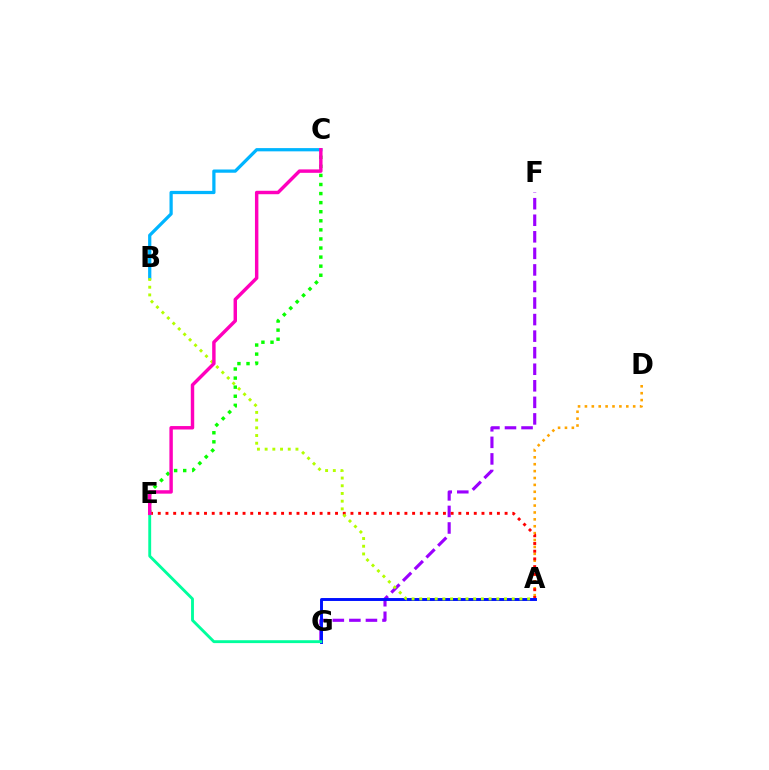{('A', 'D'): [{'color': '#ffa500', 'line_style': 'dotted', 'thickness': 1.87}], ('F', 'G'): [{'color': '#9b00ff', 'line_style': 'dashed', 'thickness': 2.25}], ('C', 'E'): [{'color': '#08ff00', 'line_style': 'dotted', 'thickness': 2.47}, {'color': '#ff00bd', 'line_style': 'solid', 'thickness': 2.47}], ('A', 'E'): [{'color': '#ff0000', 'line_style': 'dotted', 'thickness': 2.09}], ('A', 'G'): [{'color': '#0010ff', 'line_style': 'solid', 'thickness': 2.11}], ('E', 'G'): [{'color': '#00ff9d', 'line_style': 'solid', 'thickness': 2.07}], ('B', 'C'): [{'color': '#00b5ff', 'line_style': 'solid', 'thickness': 2.33}], ('A', 'B'): [{'color': '#b3ff00', 'line_style': 'dotted', 'thickness': 2.09}]}